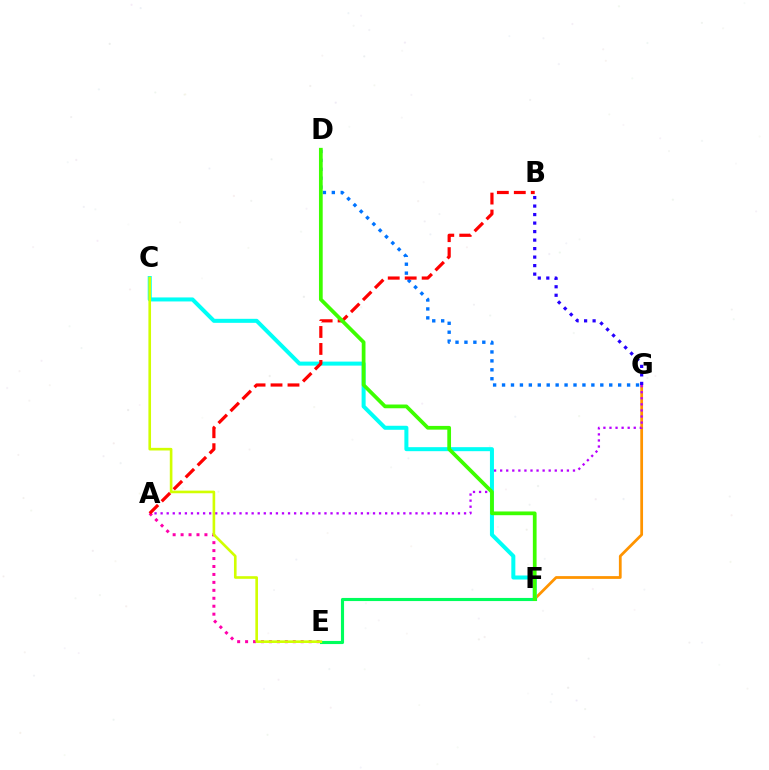{('F', 'G'): [{'color': '#ff9400', 'line_style': 'solid', 'thickness': 1.99}], ('A', 'G'): [{'color': '#b900ff', 'line_style': 'dotted', 'thickness': 1.65}], ('A', 'E'): [{'color': '#ff00ac', 'line_style': 'dotted', 'thickness': 2.16}], ('C', 'F'): [{'color': '#00fff6', 'line_style': 'solid', 'thickness': 2.89}], ('D', 'G'): [{'color': '#0074ff', 'line_style': 'dotted', 'thickness': 2.43}], ('E', 'F'): [{'color': '#00ff5c', 'line_style': 'solid', 'thickness': 2.24}], ('A', 'B'): [{'color': '#ff0000', 'line_style': 'dashed', 'thickness': 2.3}], ('B', 'G'): [{'color': '#2500ff', 'line_style': 'dotted', 'thickness': 2.31}], ('C', 'E'): [{'color': '#d1ff00', 'line_style': 'solid', 'thickness': 1.89}], ('D', 'F'): [{'color': '#3dff00', 'line_style': 'solid', 'thickness': 2.69}]}